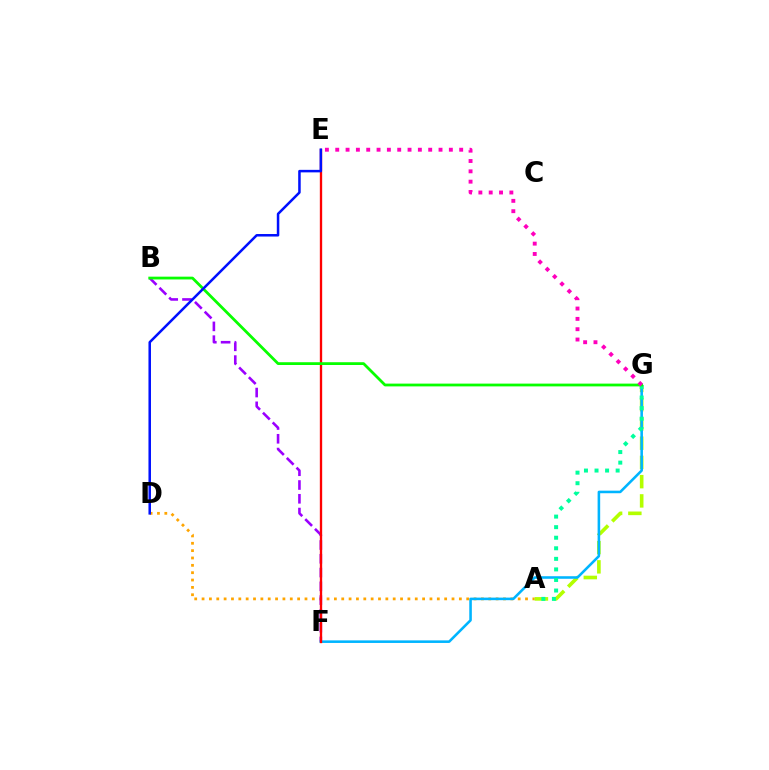{('A', 'D'): [{'color': '#ffa500', 'line_style': 'dotted', 'thickness': 2.0}], ('A', 'G'): [{'color': '#b3ff00', 'line_style': 'dashed', 'thickness': 2.61}, {'color': '#00ff9d', 'line_style': 'dotted', 'thickness': 2.87}], ('B', 'F'): [{'color': '#9b00ff', 'line_style': 'dashed', 'thickness': 1.87}], ('F', 'G'): [{'color': '#00b5ff', 'line_style': 'solid', 'thickness': 1.85}], ('E', 'F'): [{'color': '#ff0000', 'line_style': 'solid', 'thickness': 1.68}], ('B', 'G'): [{'color': '#08ff00', 'line_style': 'solid', 'thickness': 2.0}], ('D', 'E'): [{'color': '#0010ff', 'line_style': 'solid', 'thickness': 1.81}], ('E', 'G'): [{'color': '#ff00bd', 'line_style': 'dotted', 'thickness': 2.81}]}